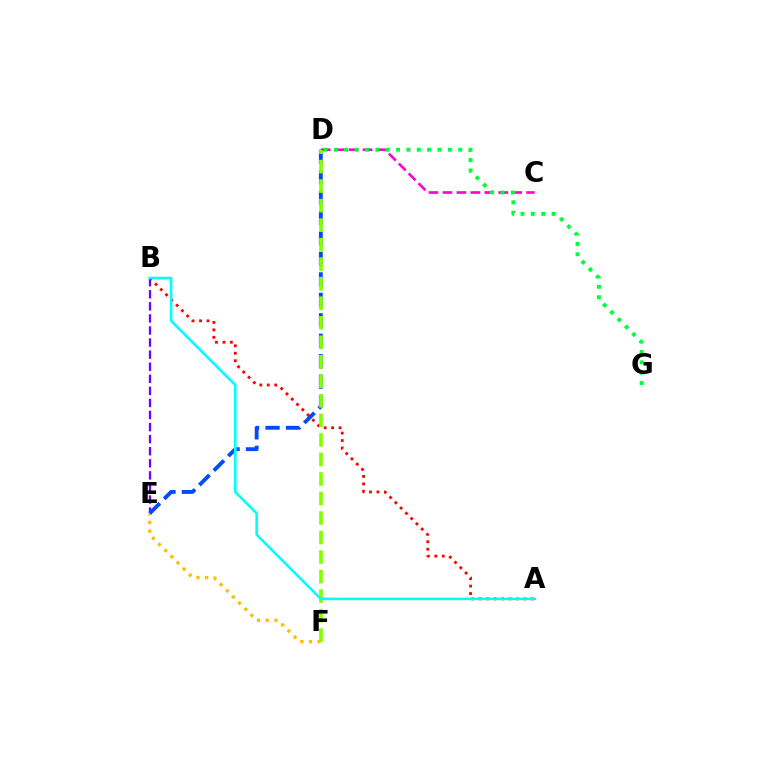{('E', 'F'): [{'color': '#ffbd00', 'line_style': 'dotted', 'thickness': 2.36}], ('C', 'D'): [{'color': '#ff00cf', 'line_style': 'dashed', 'thickness': 1.89}], ('A', 'B'): [{'color': '#ff0000', 'line_style': 'dotted', 'thickness': 2.03}, {'color': '#00fff6', 'line_style': 'solid', 'thickness': 1.86}], ('B', 'E'): [{'color': '#7200ff', 'line_style': 'dashed', 'thickness': 1.64}], ('D', 'E'): [{'color': '#004bff', 'line_style': 'dashed', 'thickness': 2.78}], ('D', 'G'): [{'color': '#00ff39', 'line_style': 'dotted', 'thickness': 2.81}], ('D', 'F'): [{'color': '#84ff00', 'line_style': 'dashed', 'thickness': 2.65}]}